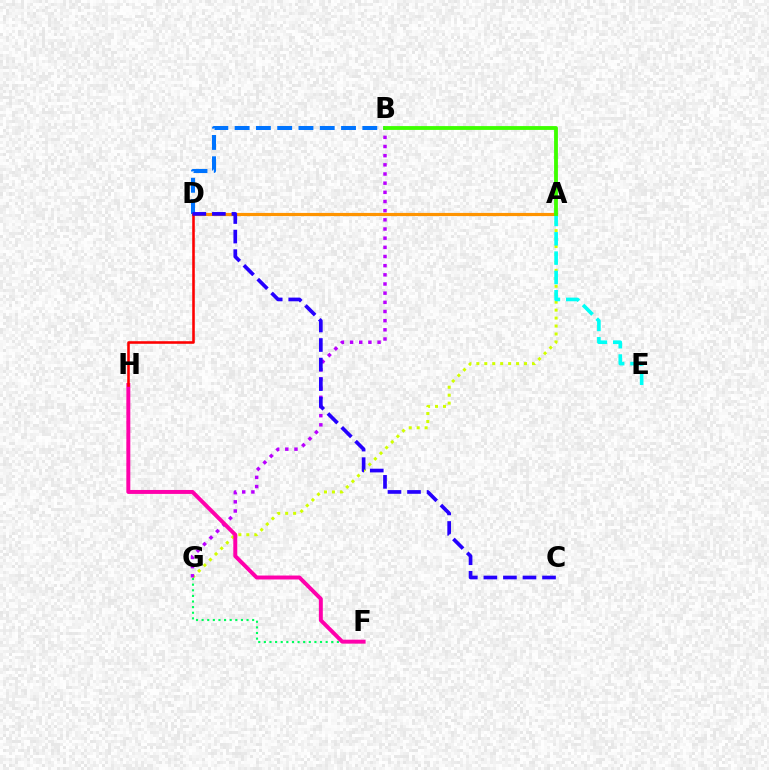{('A', 'G'): [{'color': '#d1ff00', 'line_style': 'dotted', 'thickness': 2.16}], ('B', 'G'): [{'color': '#b900ff', 'line_style': 'dotted', 'thickness': 2.49}], ('F', 'G'): [{'color': '#00ff5c', 'line_style': 'dotted', 'thickness': 1.53}], ('F', 'H'): [{'color': '#ff00ac', 'line_style': 'solid', 'thickness': 2.84}], ('A', 'D'): [{'color': '#ff9400', 'line_style': 'solid', 'thickness': 2.28}], ('A', 'E'): [{'color': '#00fff6', 'line_style': 'dashed', 'thickness': 2.62}], ('B', 'D'): [{'color': '#0074ff', 'line_style': 'dashed', 'thickness': 2.89}], ('D', 'H'): [{'color': '#ff0000', 'line_style': 'solid', 'thickness': 1.86}], ('C', 'D'): [{'color': '#2500ff', 'line_style': 'dashed', 'thickness': 2.66}], ('A', 'B'): [{'color': '#3dff00', 'line_style': 'solid', 'thickness': 2.76}]}